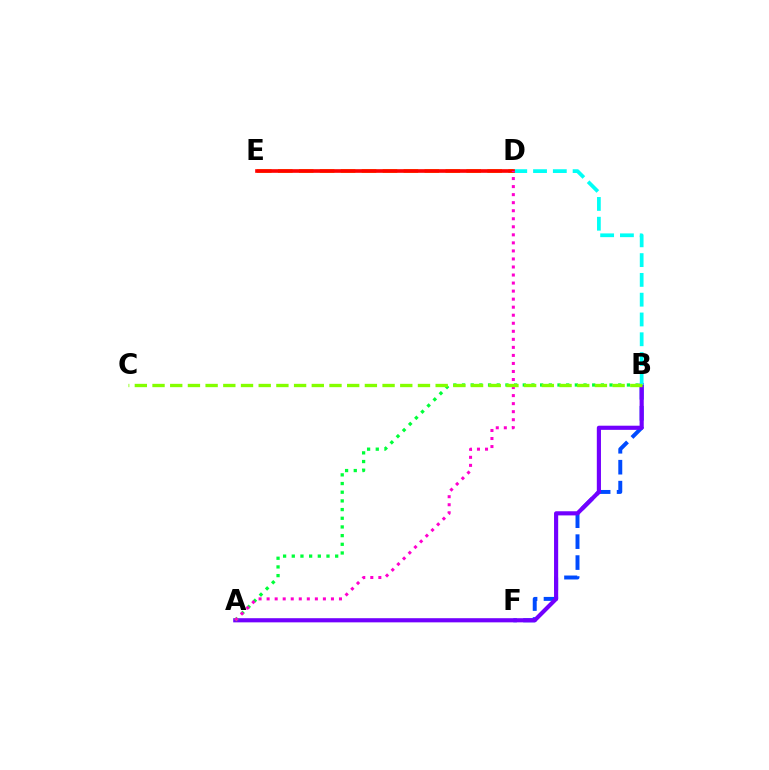{('B', 'F'): [{'color': '#004bff', 'line_style': 'dashed', 'thickness': 2.84}], ('A', 'B'): [{'color': '#7200ff', 'line_style': 'solid', 'thickness': 2.99}, {'color': '#00ff39', 'line_style': 'dotted', 'thickness': 2.36}], ('D', 'E'): [{'color': '#ffbd00', 'line_style': 'dashed', 'thickness': 2.84}, {'color': '#ff0000', 'line_style': 'solid', 'thickness': 2.62}], ('B', 'D'): [{'color': '#00fff6', 'line_style': 'dashed', 'thickness': 2.69}], ('A', 'D'): [{'color': '#ff00cf', 'line_style': 'dotted', 'thickness': 2.18}], ('B', 'C'): [{'color': '#84ff00', 'line_style': 'dashed', 'thickness': 2.4}]}